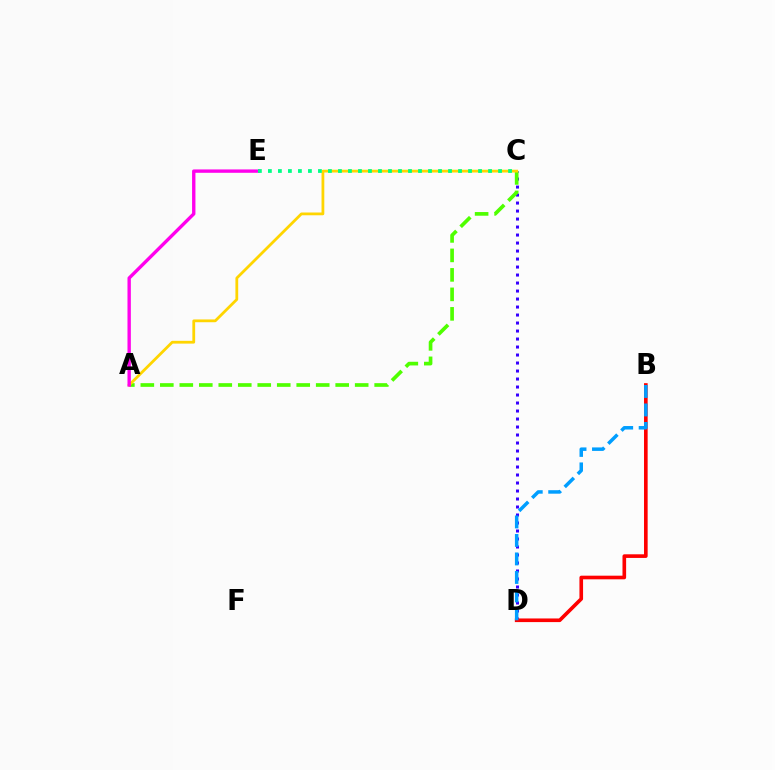{('C', 'D'): [{'color': '#3700ff', 'line_style': 'dotted', 'thickness': 2.17}], ('A', 'C'): [{'color': '#4fff00', 'line_style': 'dashed', 'thickness': 2.65}, {'color': '#ffd500', 'line_style': 'solid', 'thickness': 2.0}], ('B', 'D'): [{'color': '#ff0000', 'line_style': 'solid', 'thickness': 2.62}, {'color': '#009eff', 'line_style': 'dashed', 'thickness': 2.51}], ('A', 'E'): [{'color': '#ff00ed', 'line_style': 'solid', 'thickness': 2.42}], ('C', 'E'): [{'color': '#00ff86', 'line_style': 'dotted', 'thickness': 2.72}]}